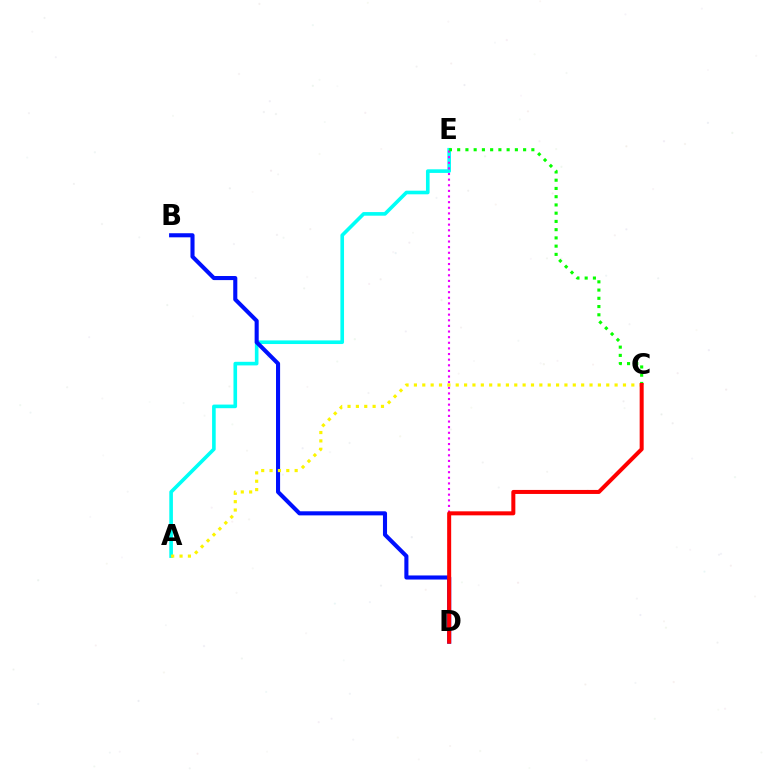{('A', 'E'): [{'color': '#00fff6', 'line_style': 'solid', 'thickness': 2.6}], ('D', 'E'): [{'color': '#ee00ff', 'line_style': 'dotted', 'thickness': 1.53}], ('C', 'E'): [{'color': '#08ff00', 'line_style': 'dotted', 'thickness': 2.24}], ('B', 'D'): [{'color': '#0010ff', 'line_style': 'solid', 'thickness': 2.94}], ('A', 'C'): [{'color': '#fcf500', 'line_style': 'dotted', 'thickness': 2.27}], ('C', 'D'): [{'color': '#ff0000', 'line_style': 'solid', 'thickness': 2.89}]}